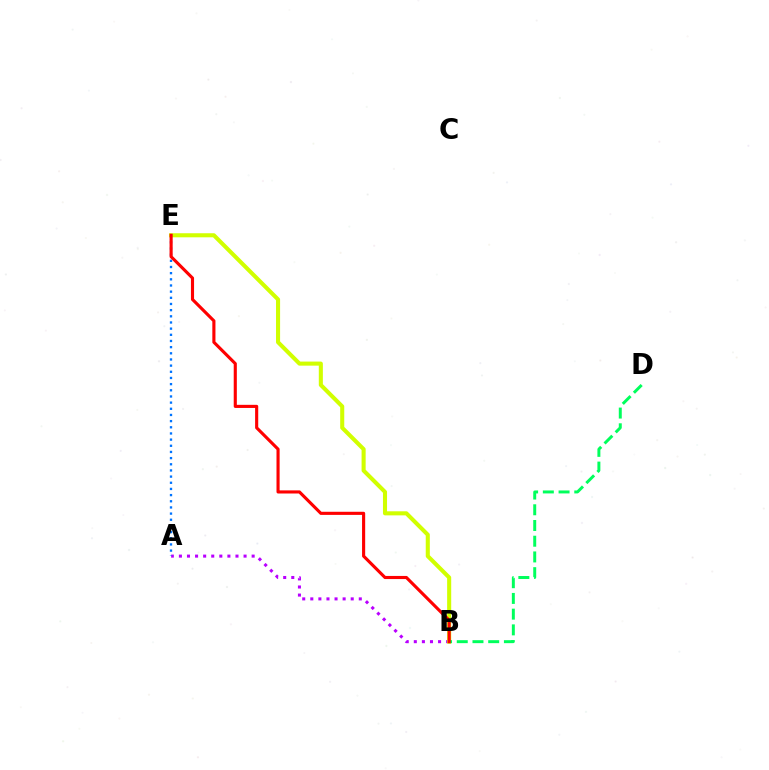{('A', 'B'): [{'color': '#b900ff', 'line_style': 'dotted', 'thickness': 2.2}], ('A', 'E'): [{'color': '#0074ff', 'line_style': 'dotted', 'thickness': 1.68}], ('B', 'E'): [{'color': '#d1ff00', 'line_style': 'solid', 'thickness': 2.93}, {'color': '#ff0000', 'line_style': 'solid', 'thickness': 2.25}], ('B', 'D'): [{'color': '#00ff5c', 'line_style': 'dashed', 'thickness': 2.14}]}